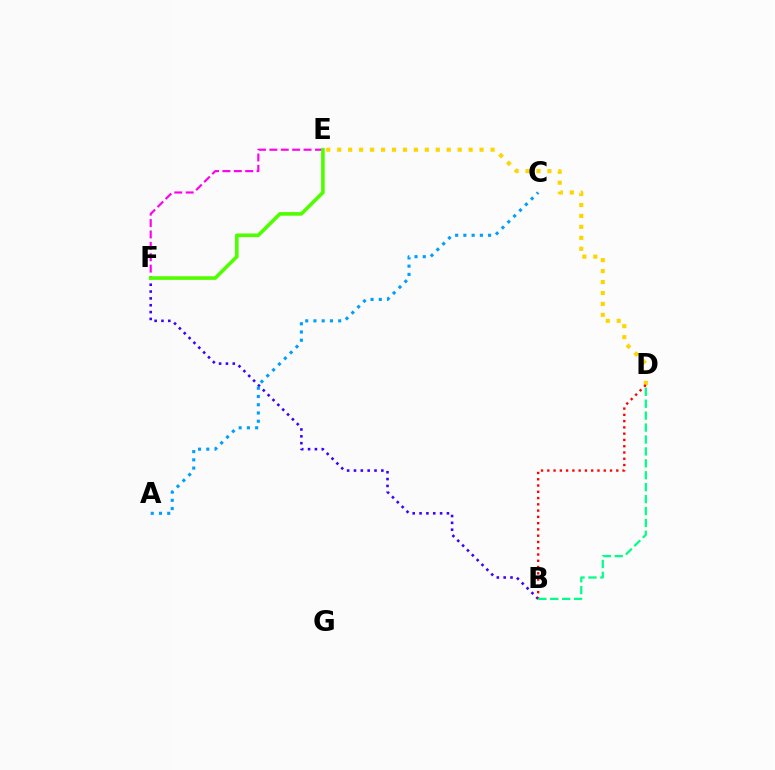{('D', 'E'): [{'color': '#ffd500', 'line_style': 'dotted', 'thickness': 2.98}], ('B', 'F'): [{'color': '#3700ff', 'line_style': 'dotted', 'thickness': 1.86}], ('A', 'C'): [{'color': '#009eff', 'line_style': 'dotted', 'thickness': 2.24}], ('B', 'D'): [{'color': '#ff0000', 'line_style': 'dotted', 'thickness': 1.7}, {'color': '#00ff86', 'line_style': 'dashed', 'thickness': 1.62}], ('E', 'F'): [{'color': '#ff00ed', 'line_style': 'dashed', 'thickness': 1.55}, {'color': '#4fff00', 'line_style': 'solid', 'thickness': 2.61}]}